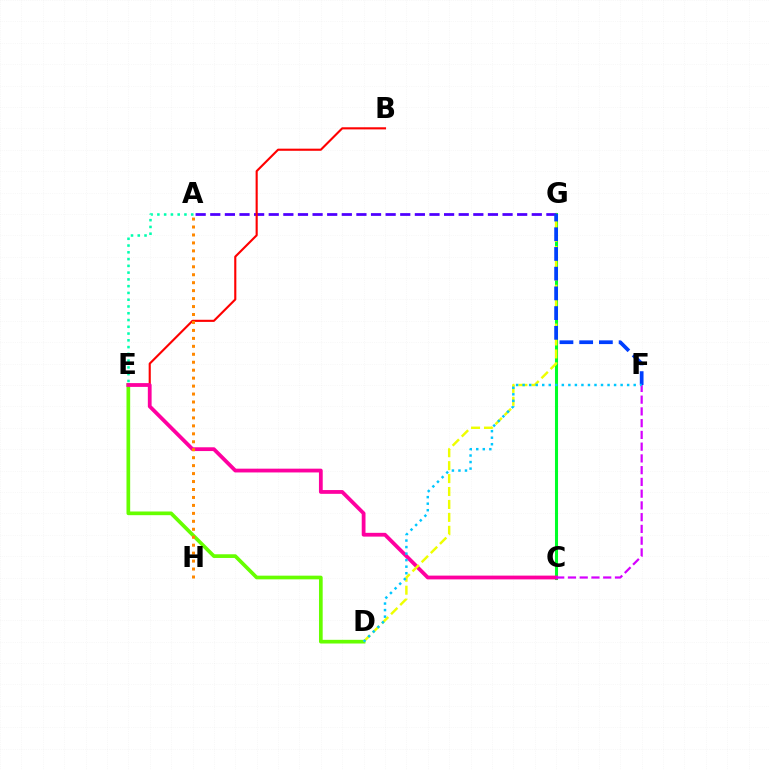{('C', 'G'): [{'color': '#00ff27', 'line_style': 'solid', 'thickness': 2.2}], ('A', 'G'): [{'color': '#4f00ff', 'line_style': 'dashed', 'thickness': 1.99}], ('A', 'E'): [{'color': '#00ffaf', 'line_style': 'dotted', 'thickness': 1.84}], ('D', 'E'): [{'color': '#66ff00', 'line_style': 'solid', 'thickness': 2.66}], ('B', 'E'): [{'color': '#ff0000', 'line_style': 'solid', 'thickness': 1.53}], ('C', 'E'): [{'color': '#ff00a0', 'line_style': 'solid', 'thickness': 2.72}], ('D', 'G'): [{'color': '#eeff00', 'line_style': 'dashed', 'thickness': 1.76}], ('F', 'G'): [{'color': '#003fff', 'line_style': 'dashed', 'thickness': 2.68}], ('C', 'F'): [{'color': '#d600ff', 'line_style': 'dashed', 'thickness': 1.6}], ('A', 'H'): [{'color': '#ff8800', 'line_style': 'dotted', 'thickness': 2.16}], ('D', 'F'): [{'color': '#00c7ff', 'line_style': 'dotted', 'thickness': 1.78}]}